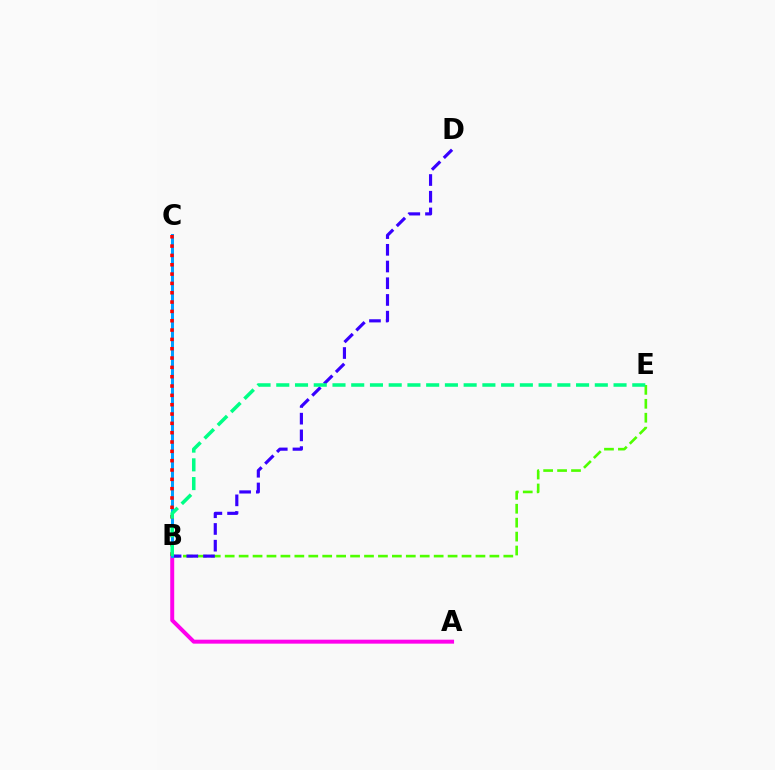{('A', 'B'): [{'color': '#ff00ed', 'line_style': 'solid', 'thickness': 2.86}], ('B', 'E'): [{'color': '#4fff00', 'line_style': 'dashed', 'thickness': 1.89}, {'color': '#00ff86', 'line_style': 'dashed', 'thickness': 2.55}], ('B', 'D'): [{'color': '#3700ff', 'line_style': 'dashed', 'thickness': 2.27}], ('B', 'C'): [{'color': '#ffd500', 'line_style': 'dotted', 'thickness': 1.96}, {'color': '#009eff', 'line_style': 'solid', 'thickness': 2.17}, {'color': '#ff0000', 'line_style': 'dotted', 'thickness': 2.53}]}